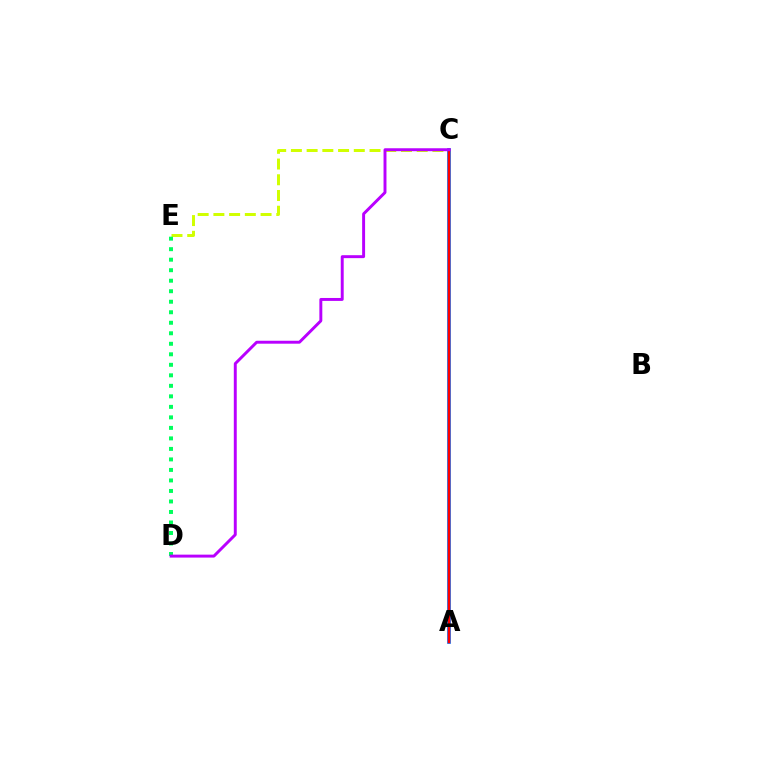{('C', 'E'): [{'color': '#d1ff00', 'line_style': 'dashed', 'thickness': 2.14}], ('D', 'E'): [{'color': '#00ff5c', 'line_style': 'dotted', 'thickness': 2.86}], ('A', 'C'): [{'color': '#0074ff', 'line_style': 'solid', 'thickness': 2.65}, {'color': '#ff0000', 'line_style': 'solid', 'thickness': 1.79}], ('C', 'D'): [{'color': '#b900ff', 'line_style': 'solid', 'thickness': 2.12}]}